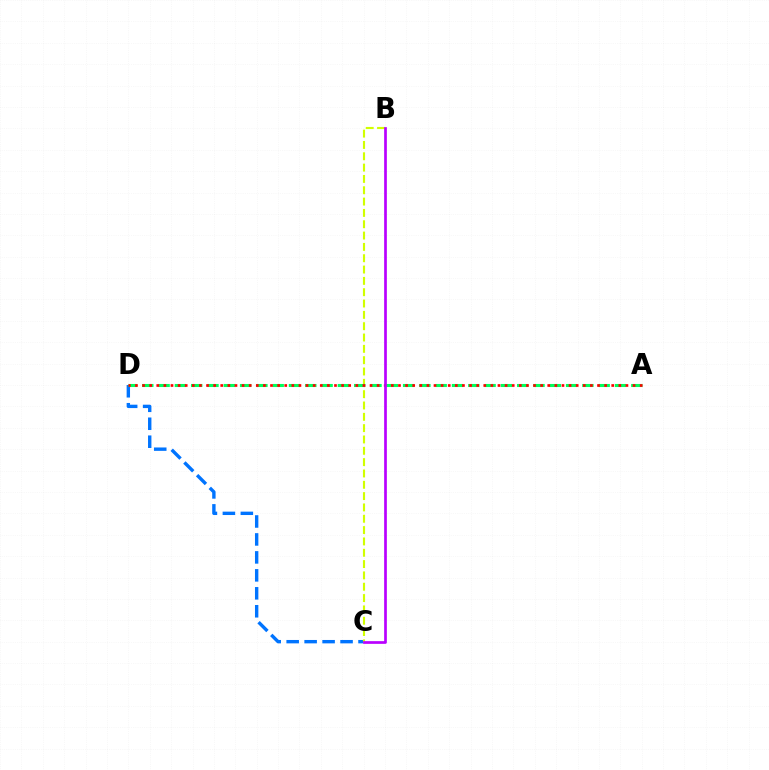{('C', 'D'): [{'color': '#0074ff', 'line_style': 'dashed', 'thickness': 2.44}], ('B', 'C'): [{'color': '#d1ff00', 'line_style': 'dashed', 'thickness': 1.54}, {'color': '#b900ff', 'line_style': 'solid', 'thickness': 1.95}], ('A', 'D'): [{'color': '#00ff5c', 'line_style': 'dashed', 'thickness': 2.21}, {'color': '#ff0000', 'line_style': 'dotted', 'thickness': 1.93}]}